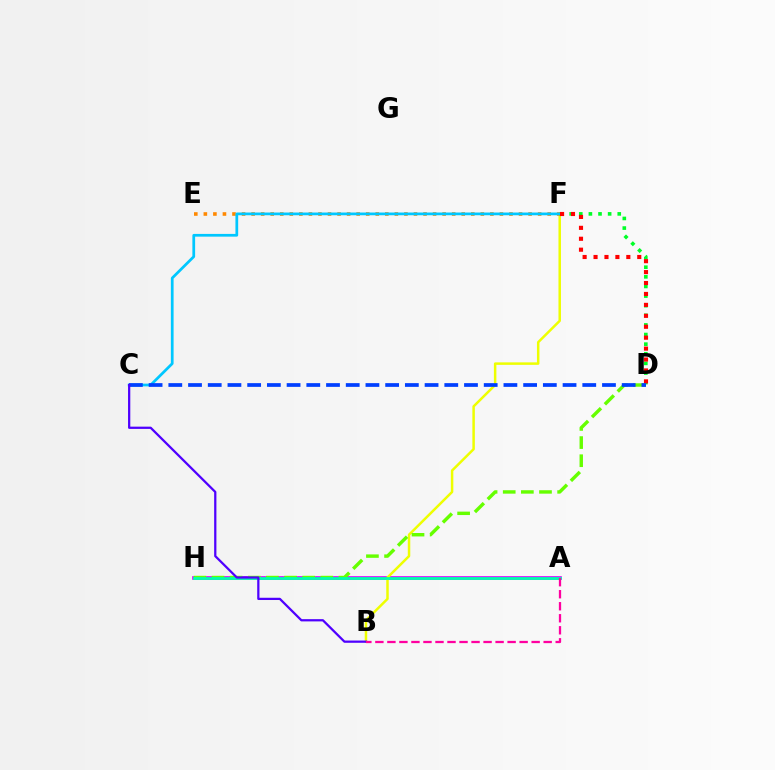{('A', 'H'): [{'color': '#d600ff', 'line_style': 'solid', 'thickness': 2.62}, {'color': '#00ffaf', 'line_style': 'solid', 'thickness': 2.02}], ('B', 'F'): [{'color': '#eeff00', 'line_style': 'solid', 'thickness': 1.79}], ('E', 'F'): [{'color': '#ff8800', 'line_style': 'dotted', 'thickness': 2.59}], ('D', 'F'): [{'color': '#00ff27', 'line_style': 'dotted', 'thickness': 2.61}, {'color': '#ff0000', 'line_style': 'dotted', 'thickness': 2.97}], ('C', 'F'): [{'color': '#00c7ff', 'line_style': 'solid', 'thickness': 1.97}], ('D', 'H'): [{'color': '#66ff00', 'line_style': 'dashed', 'thickness': 2.46}], ('C', 'D'): [{'color': '#003fff', 'line_style': 'dashed', 'thickness': 2.68}], ('B', 'C'): [{'color': '#4f00ff', 'line_style': 'solid', 'thickness': 1.62}], ('A', 'B'): [{'color': '#ff00a0', 'line_style': 'dashed', 'thickness': 1.63}]}